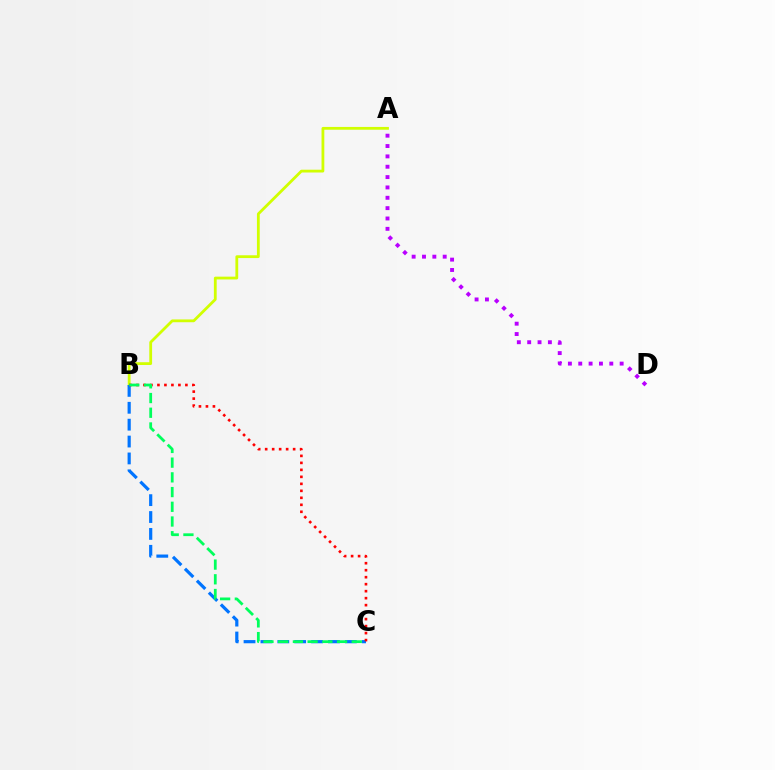{('A', 'D'): [{'color': '#b900ff', 'line_style': 'dotted', 'thickness': 2.81}], ('A', 'B'): [{'color': '#d1ff00', 'line_style': 'solid', 'thickness': 2.01}], ('B', 'C'): [{'color': '#0074ff', 'line_style': 'dashed', 'thickness': 2.29}, {'color': '#ff0000', 'line_style': 'dotted', 'thickness': 1.9}, {'color': '#00ff5c', 'line_style': 'dashed', 'thickness': 2.0}]}